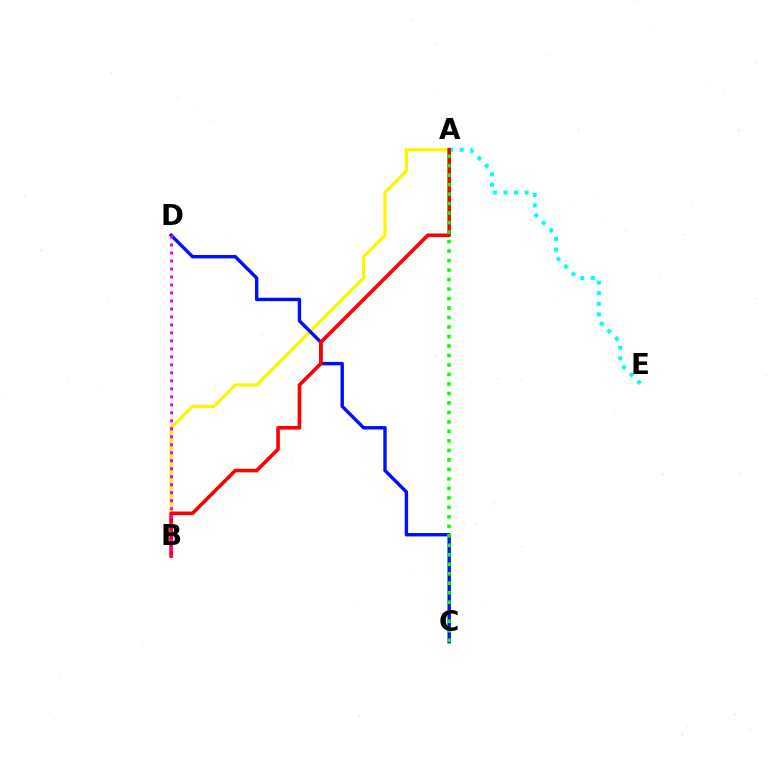{('A', 'E'): [{'color': '#00fff6', 'line_style': 'dotted', 'thickness': 2.87}], ('A', 'B'): [{'color': '#fcf500', 'line_style': 'solid', 'thickness': 2.32}, {'color': '#ff0000', 'line_style': 'solid', 'thickness': 2.61}], ('C', 'D'): [{'color': '#0010ff', 'line_style': 'solid', 'thickness': 2.45}], ('B', 'D'): [{'color': '#ee00ff', 'line_style': 'dotted', 'thickness': 2.17}], ('A', 'C'): [{'color': '#08ff00', 'line_style': 'dotted', 'thickness': 2.58}]}